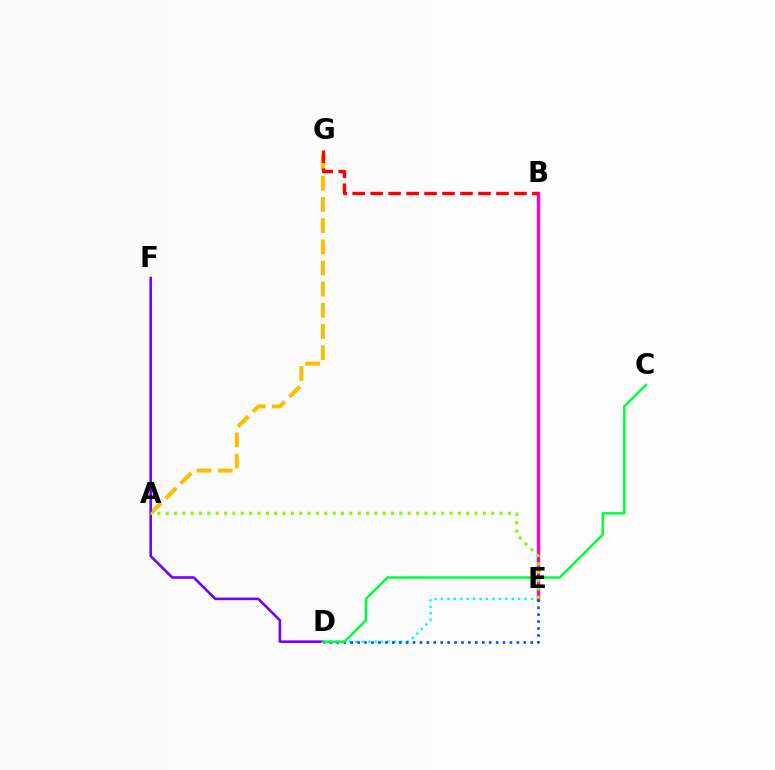{('A', 'G'): [{'color': '#ffbd00', 'line_style': 'dashed', 'thickness': 2.88}], ('D', 'F'): [{'color': '#7200ff', 'line_style': 'solid', 'thickness': 1.86}], ('D', 'E'): [{'color': '#00fff6', 'line_style': 'dotted', 'thickness': 1.75}, {'color': '#004bff', 'line_style': 'dotted', 'thickness': 1.88}], ('B', 'E'): [{'color': '#ff00cf', 'line_style': 'solid', 'thickness': 2.44}], ('A', 'E'): [{'color': '#84ff00', 'line_style': 'dotted', 'thickness': 2.27}], ('B', 'G'): [{'color': '#ff0000', 'line_style': 'dashed', 'thickness': 2.44}], ('C', 'D'): [{'color': '#00ff39', 'line_style': 'solid', 'thickness': 1.77}]}